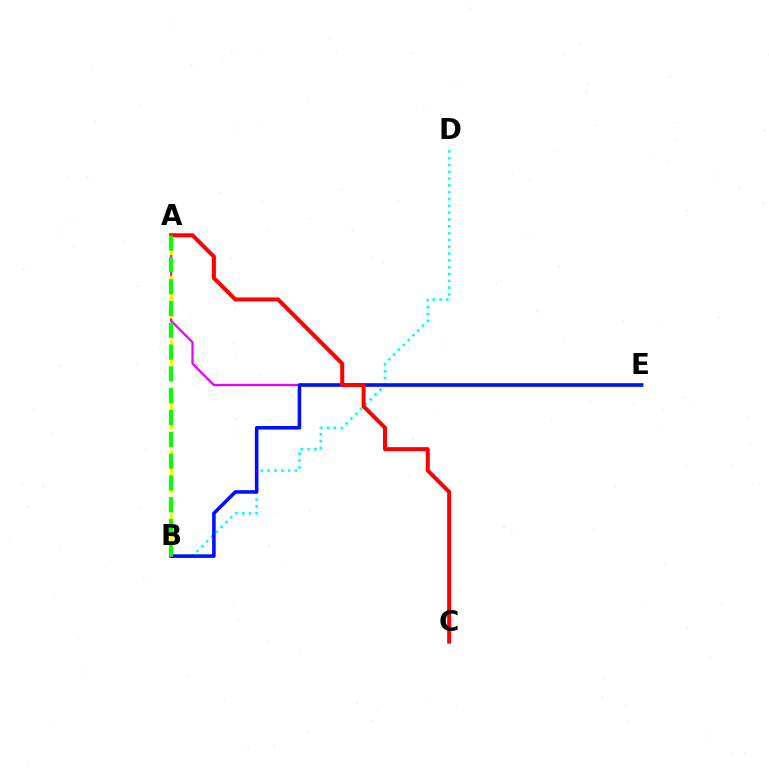{('B', 'D'): [{'color': '#00fff6', 'line_style': 'dotted', 'thickness': 1.85}], ('A', 'E'): [{'color': '#ee00ff', 'line_style': 'solid', 'thickness': 1.62}], ('B', 'E'): [{'color': '#0010ff', 'line_style': 'solid', 'thickness': 2.58}], ('A', 'B'): [{'color': '#fcf500', 'line_style': 'dashed', 'thickness': 2.16}, {'color': '#08ff00', 'line_style': 'dashed', 'thickness': 2.96}], ('A', 'C'): [{'color': '#ff0000', 'line_style': 'solid', 'thickness': 2.9}]}